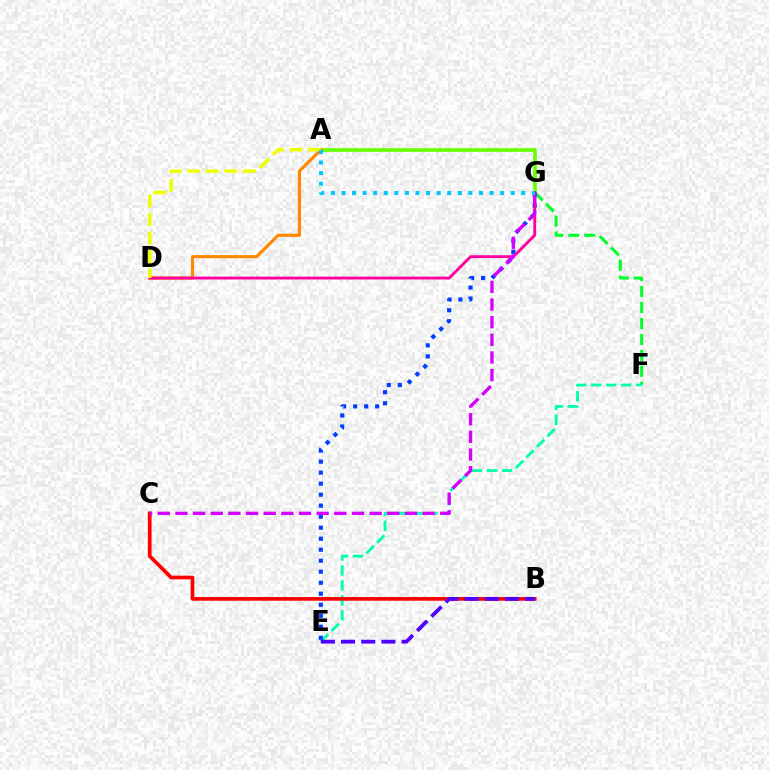{('A', 'G'): [{'color': '#66ff00', 'line_style': 'solid', 'thickness': 2.62}, {'color': '#00c7ff', 'line_style': 'dotted', 'thickness': 2.87}], ('A', 'D'): [{'color': '#ff8800', 'line_style': 'solid', 'thickness': 2.26}, {'color': '#eeff00', 'line_style': 'dashed', 'thickness': 2.51}], ('F', 'G'): [{'color': '#00ff27', 'line_style': 'dashed', 'thickness': 2.17}], ('E', 'F'): [{'color': '#00ffaf', 'line_style': 'dashed', 'thickness': 2.03}], ('E', 'G'): [{'color': '#003fff', 'line_style': 'dotted', 'thickness': 2.99}], ('D', 'G'): [{'color': '#ff00a0', 'line_style': 'solid', 'thickness': 2.06}], ('B', 'C'): [{'color': '#ff0000', 'line_style': 'solid', 'thickness': 2.65}], ('B', 'E'): [{'color': '#4f00ff', 'line_style': 'dashed', 'thickness': 2.74}], ('C', 'G'): [{'color': '#d600ff', 'line_style': 'dashed', 'thickness': 2.4}]}